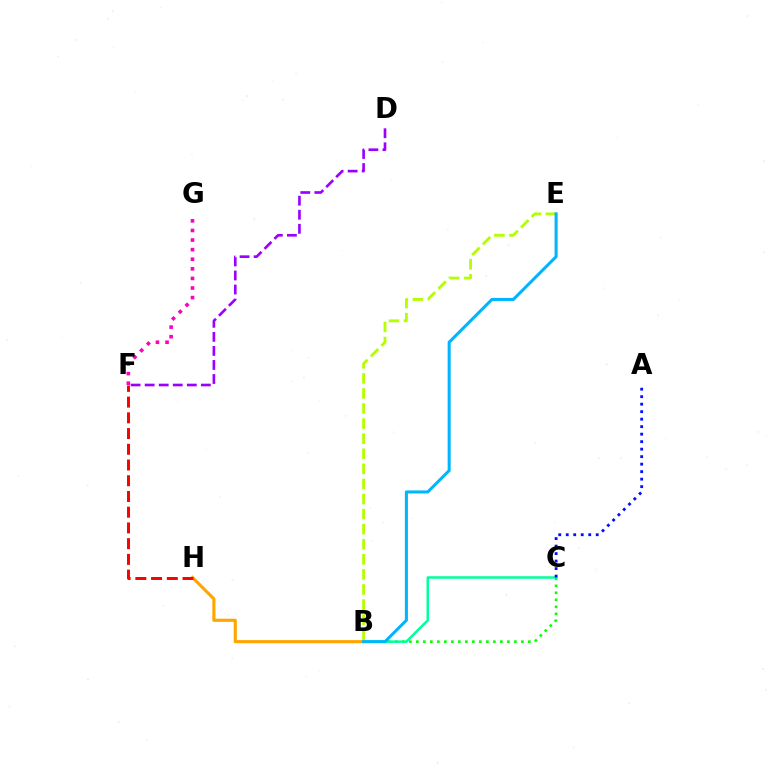{('B', 'C'): [{'color': '#08ff00', 'line_style': 'dotted', 'thickness': 1.9}, {'color': '#00ff9d', 'line_style': 'solid', 'thickness': 1.81}], ('D', 'F'): [{'color': '#9b00ff', 'line_style': 'dashed', 'thickness': 1.91}], ('B', 'H'): [{'color': '#ffa500', 'line_style': 'solid', 'thickness': 2.24}], ('B', 'E'): [{'color': '#b3ff00', 'line_style': 'dashed', 'thickness': 2.05}, {'color': '#00b5ff', 'line_style': 'solid', 'thickness': 2.19}], ('F', 'H'): [{'color': '#ff0000', 'line_style': 'dashed', 'thickness': 2.14}], ('A', 'C'): [{'color': '#0010ff', 'line_style': 'dotted', 'thickness': 2.04}], ('F', 'G'): [{'color': '#ff00bd', 'line_style': 'dotted', 'thickness': 2.61}]}